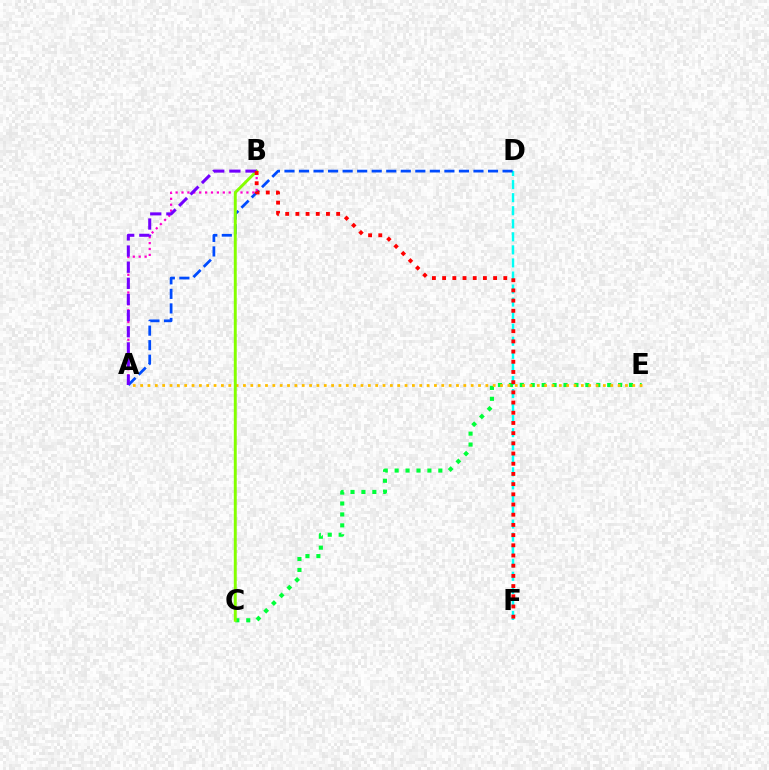{('D', 'F'): [{'color': '#00fff6', 'line_style': 'dashed', 'thickness': 1.77}], ('A', 'D'): [{'color': '#004bff', 'line_style': 'dashed', 'thickness': 1.98}], ('A', 'B'): [{'color': '#ff00cf', 'line_style': 'dotted', 'thickness': 1.6}, {'color': '#7200ff', 'line_style': 'dashed', 'thickness': 2.19}], ('C', 'E'): [{'color': '#00ff39', 'line_style': 'dotted', 'thickness': 2.97}], ('A', 'E'): [{'color': '#ffbd00', 'line_style': 'dotted', 'thickness': 2.0}], ('B', 'C'): [{'color': '#84ff00', 'line_style': 'solid', 'thickness': 2.11}], ('B', 'F'): [{'color': '#ff0000', 'line_style': 'dotted', 'thickness': 2.77}]}